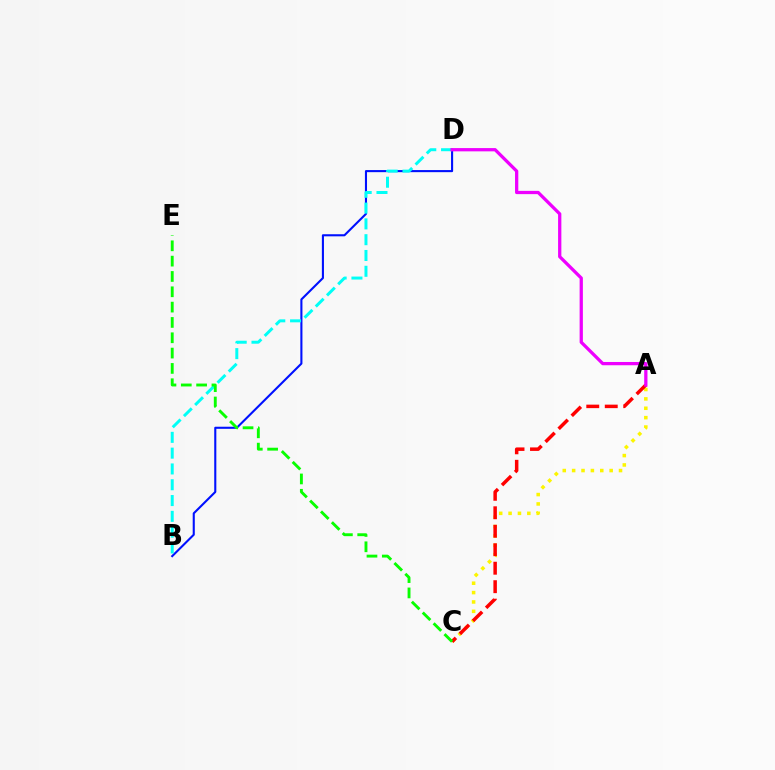{('A', 'C'): [{'color': '#fcf500', 'line_style': 'dotted', 'thickness': 2.55}, {'color': '#ff0000', 'line_style': 'dashed', 'thickness': 2.51}], ('B', 'D'): [{'color': '#0010ff', 'line_style': 'solid', 'thickness': 1.51}, {'color': '#00fff6', 'line_style': 'dashed', 'thickness': 2.15}], ('C', 'E'): [{'color': '#08ff00', 'line_style': 'dashed', 'thickness': 2.08}], ('A', 'D'): [{'color': '#ee00ff', 'line_style': 'solid', 'thickness': 2.35}]}